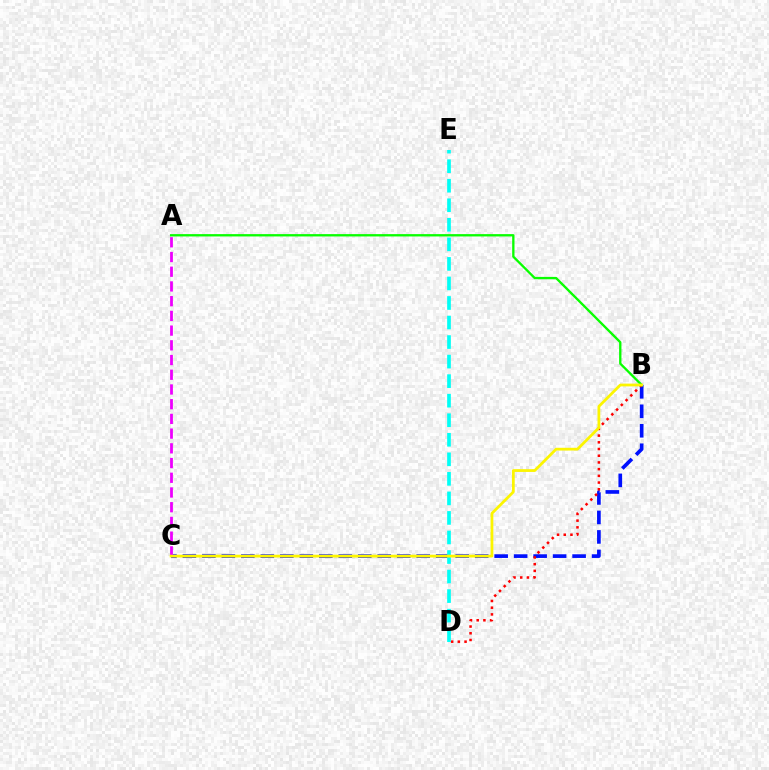{('B', 'C'): [{'color': '#0010ff', 'line_style': 'dashed', 'thickness': 2.65}, {'color': '#fcf500', 'line_style': 'solid', 'thickness': 1.99}], ('A', 'C'): [{'color': '#ee00ff', 'line_style': 'dashed', 'thickness': 2.0}], ('B', 'D'): [{'color': '#ff0000', 'line_style': 'dotted', 'thickness': 1.82}], ('A', 'B'): [{'color': '#08ff00', 'line_style': 'solid', 'thickness': 1.67}], ('D', 'E'): [{'color': '#00fff6', 'line_style': 'dashed', 'thickness': 2.65}]}